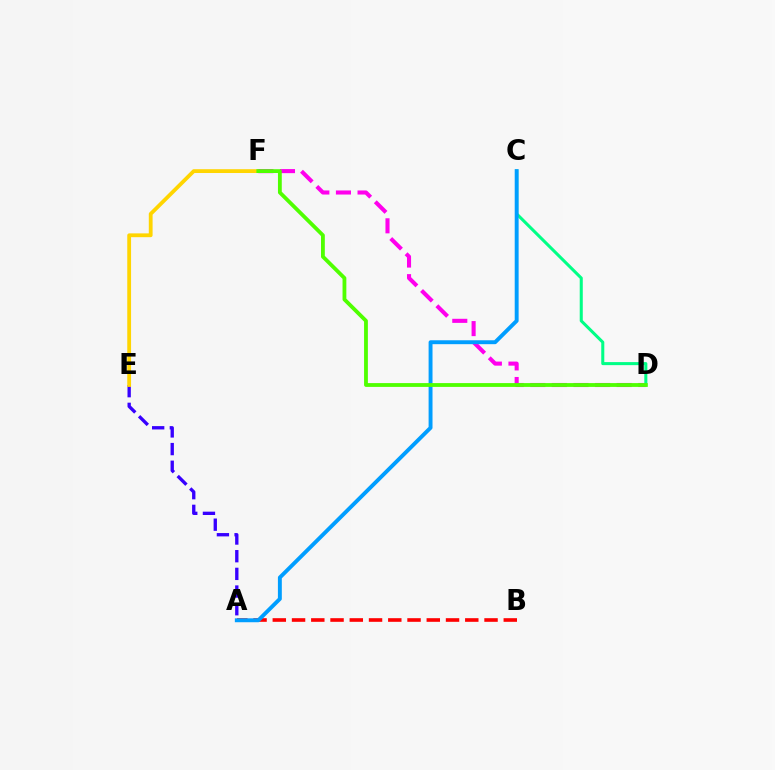{('A', 'E'): [{'color': '#3700ff', 'line_style': 'dashed', 'thickness': 2.4}], ('A', 'B'): [{'color': '#ff0000', 'line_style': 'dashed', 'thickness': 2.61}], ('E', 'F'): [{'color': '#ffd500', 'line_style': 'solid', 'thickness': 2.74}], ('D', 'F'): [{'color': '#ff00ed', 'line_style': 'dashed', 'thickness': 2.93}, {'color': '#4fff00', 'line_style': 'solid', 'thickness': 2.74}], ('C', 'D'): [{'color': '#00ff86', 'line_style': 'solid', 'thickness': 2.19}], ('A', 'C'): [{'color': '#009eff', 'line_style': 'solid', 'thickness': 2.81}]}